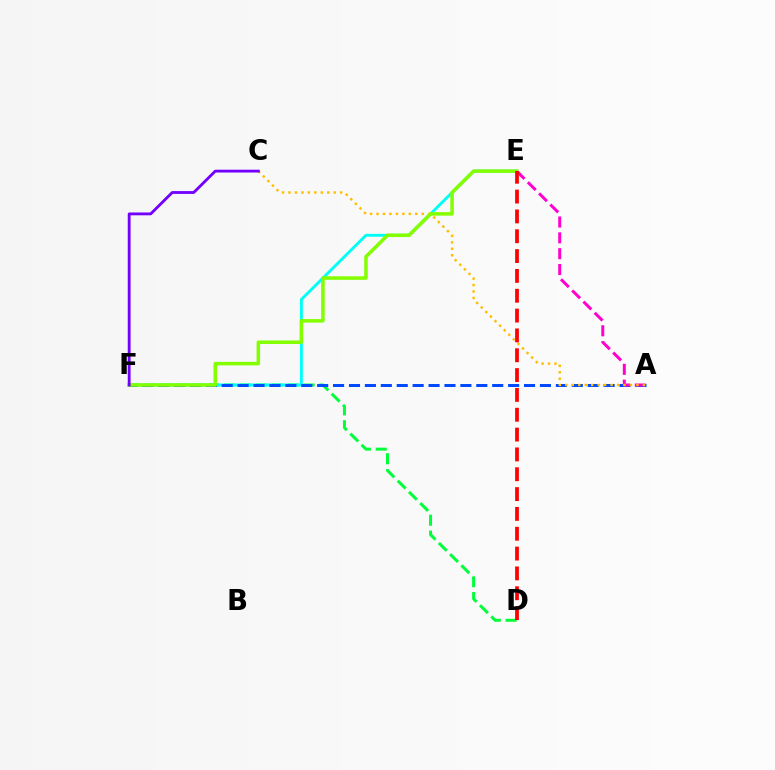{('D', 'F'): [{'color': '#00ff39', 'line_style': 'dashed', 'thickness': 2.16}], ('E', 'F'): [{'color': '#00fff6', 'line_style': 'solid', 'thickness': 2.09}, {'color': '#84ff00', 'line_style': 'solid', 'thickness': 2.54}], ('A', 'F'): [{'color': '#004bff', 'line_style': 'dashed', 'thickness': 2.16}], ('A', 'E'): [{'color': '#ff00cf', 'line_style': 'dashed', 'thickness': 2.15}], ('A', 'C'): [{'color': '#ffbd00', 'line_style': 'dotted', 'thickness': 1.75}], ('D', 'E'): [{'color': '#ff0000', 'line_style': 'dashed', 'thickness': 2.69}], ('C', 'F'): [{'color': '#7200ff', 'line_style': 'solid', 'thickness': 2.03}]}